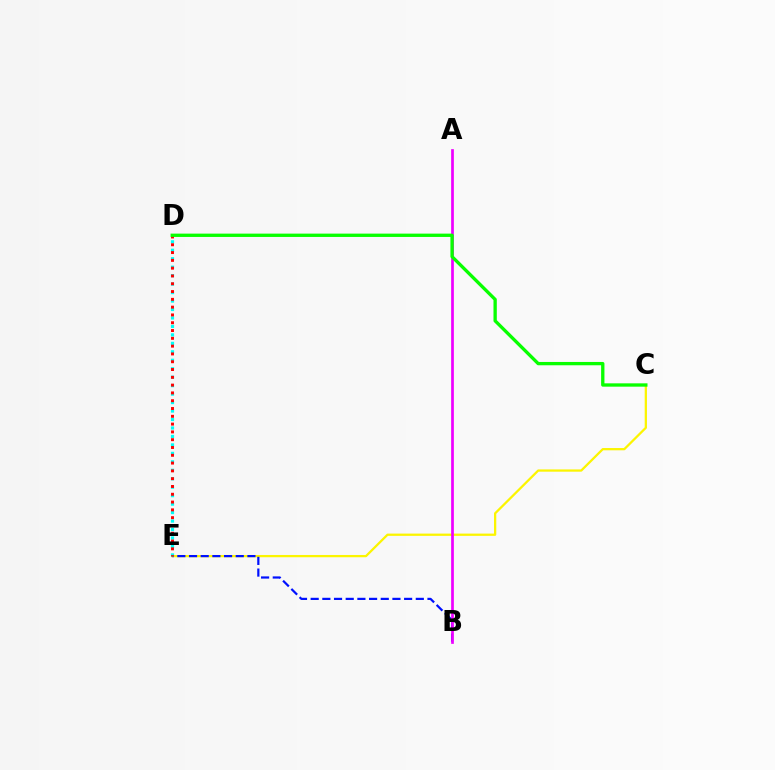{('C', 'E'): [{'color': '#fcf500', 'line_style': 'solid', 'thickness': 1.63}], ('B', 'E'): [{'color': '#0010ff', 'line_style': 'dashed', 'thickness': 1.59}], ('A', 'B'): [{'color': '#ee00ff', 'line_style': 'solid', 'thickness': 1.94}], ('D', 'E'): [{'color': '#00fff6', 'line_style': 'dotted', 'thickness': 2.3}, {'color': '#ff0000', 'line_style': 'dotted', 'thickness': 2.12}], ('C', 'D'): [{'color': '#08ff00', 'line_style': 'solid', 'thickness': 2.39}]}